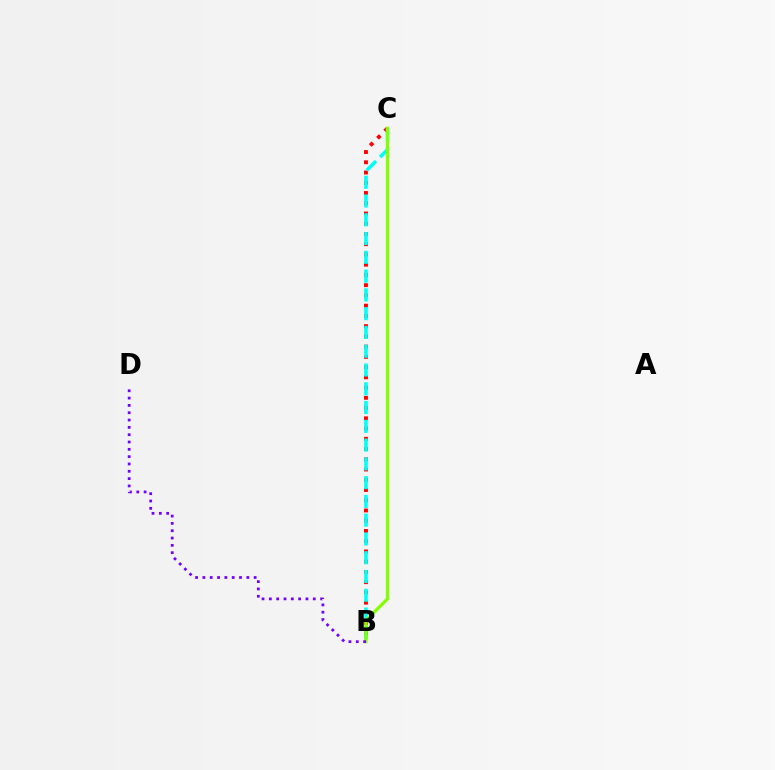{('B', 'C'): [{'color': '#ff0000', 'line_style': 'dotted', 'thickness': 2.78}, {'color': '#00fff6', 'line_style': 'dashed', 'thickness': 2.55}, {'color': '#84ff00', 'line_style': 'solid', 'thickness': 2.33}], ('B', 'D'): [{'color': '#7200ff', 'line_style': 'dotted', 'thickness': 1.99}]}